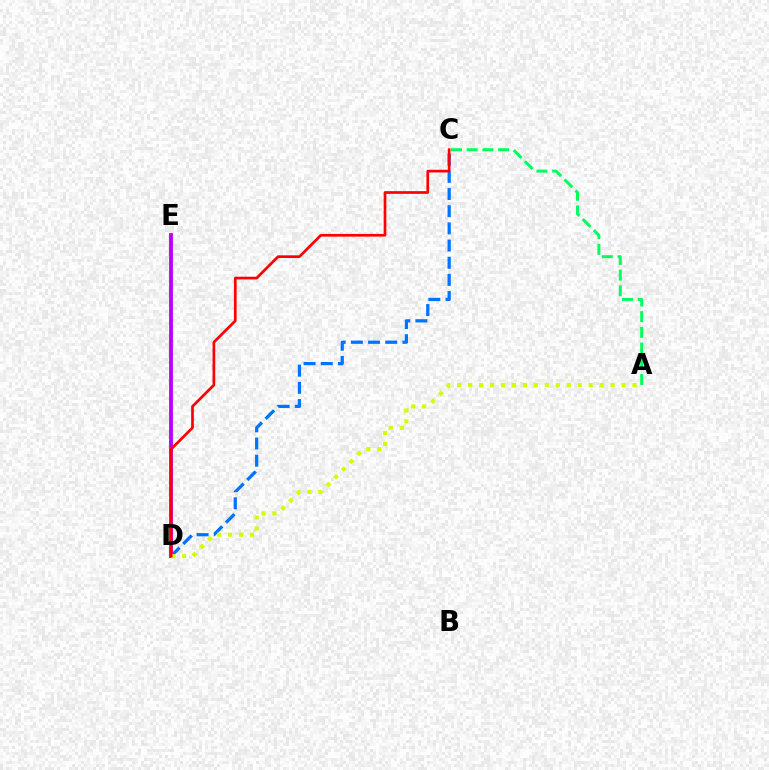{('A', 'C'): [{'color': '#00ff5c', 'line_style': 'dashed', 'thickness': 2.14}], ('C', 'D'): [{'color': '#0074ff', 'line_style': 'dashed', 'thickness': 2.33}, {'color': '#ff0000', 'line_style': 'solid', 'thickness': 1.94}], ('D', 'E'): [{'color': '#b900ff', 'line_style': 'solid', 'thickness': 2.75}], ('A', 'D'): [{'color': '#d1ff00', 'line_style': 'dotted', 'thickness': 2.98}]}